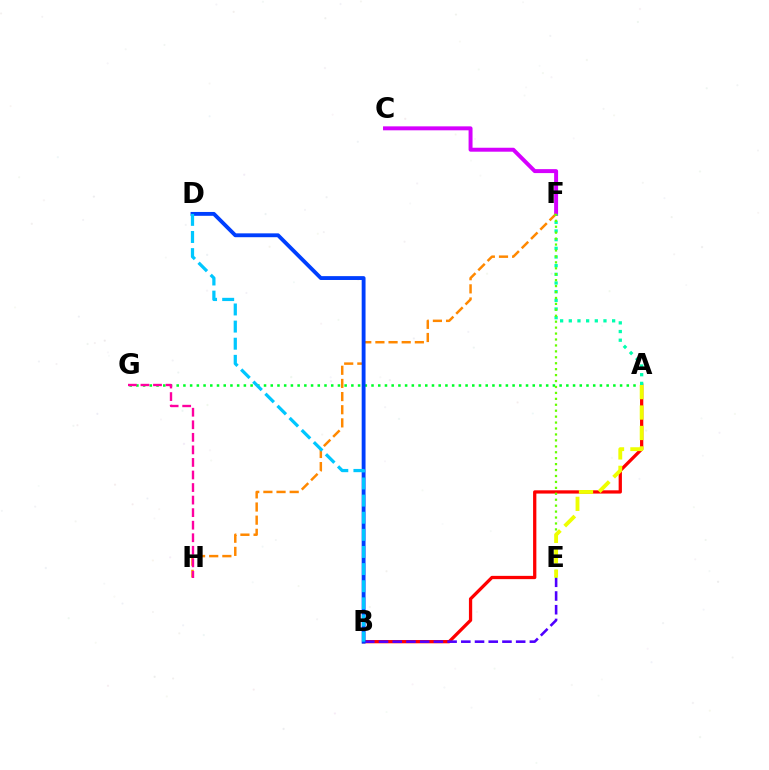{('A', 'G'): [{'color': '#00ff27', 'line_style': 'dotted', 'thickness': 1.83}], ('C', 'F'): [{'color': '#d600ff', 'line_style': 'solid', 'thickness': 2.85}], ('F', 'H'): [{'color': '#ff8800', 'line_style': 'dashed', 'thickness': 1.79}], ('G', 'H'): [{'color': '#ff00a0', 'line_style': 'dashed', 'thickness': 1.7}], ('A', 'B'): [{'color': '#ff0000', 'line_style': 'solid', 'thickness': 2.36}], ('B', 'E'): [{'color': '#4f00ff', 'line_style': 'dashed', 'thickness': 1.86}], ('A', 'F'): [{'color': '#00ffaf', 'line_style': 'dotted', 'thickness': 2.36}], ('E', 'F'): [{'color': '#66ff00', 'line_style': 'dotted', 'thickness': 1.61}], ('B', 'D'): [{'color': '#003fff', 'line_style': 'solid', 'thickness': 2.78}, {'color': '#00c7ff', 'line_style': 'dashed', 'thickness': 2.33}], ('A', 'E'): [{'color': '#eeff00', 'line_style': 'dashed', 'thickness': 2.77}]}